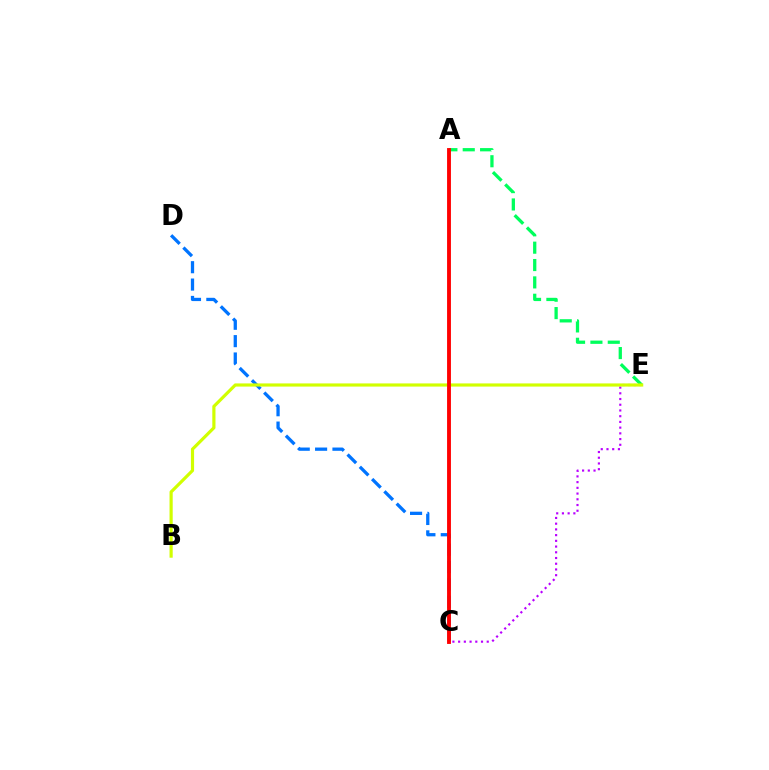{('C', 'D'): [{'color': '#0074ff', 'line_style': 'dashed', 'thickness': 2.36}], ('C', 'E'): [{'color': '#b900ff', 'line_style': 'dotted', 'thickness': 1.55}], ('A', 'E'): [{'color': '#00ff5c', 'line_style': 'dashed', 'thickness': 2.36}], ('B', 'E'): [{'color': '#d1ff00', 'line_style': 'solid', 'thickness': 2.29}], ('A', 'C'): [{'color': '#ff0000', 'line_style': 'solid', 'thickness': 2.78}]}